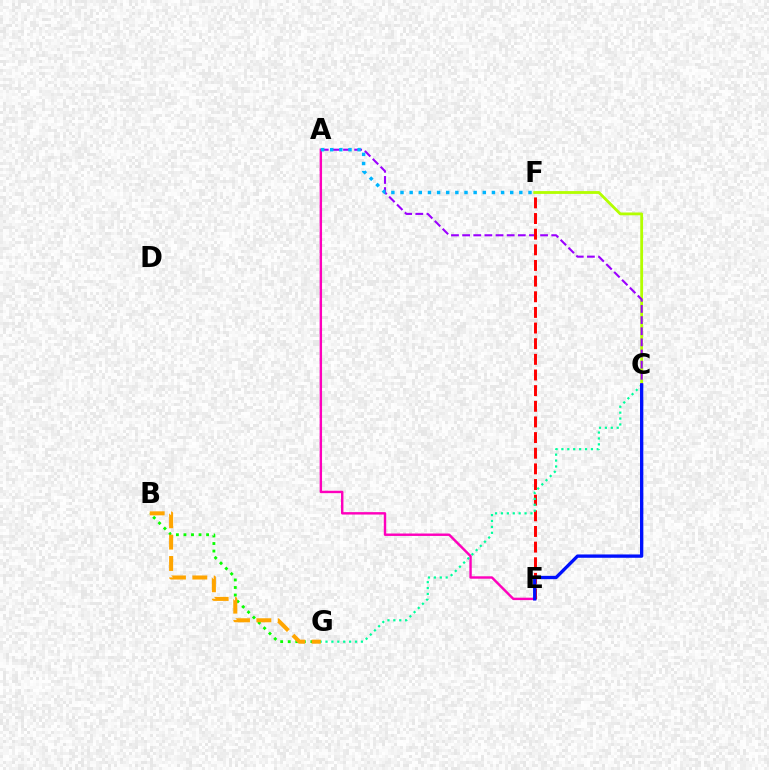{('C', 'F'): [{'color': '#b3ff00', 'line_style': 'solid', 'thickness': 2.03}], ('B', 'G'): [{'color': '#08ff00', 'line_style': 'dotted', 'thickness': 2.05}, {'color': '#ffa500', 'line_style': 'dashed', 'thickness': 2.9}], ('A', 'C'): [{'color': '#9b00ff', 'line_style': 'dashed', 'thickness': 1.51}], ('E', 'F'): [{'color': '#ff0000', 'line_style': 'dashed', 'thickness': 2.13}], ('A', 'E'): [{'color': '#ff00bd', 'line_style': 'solid', 'thickness': 1.74}], ('C', 'G'): [{'color': '#00ff9d', 'line_style': 'dotted', 'thickness': 1.6}], ('C', 'E'): [{'color': '#0010ff', 'line_style': 'solid', 'thickness': 2.39}], ('A', 'F'): [{'color': '#00b5ff', 'line_style': 'dotted', 'thickness': 2.48}]}